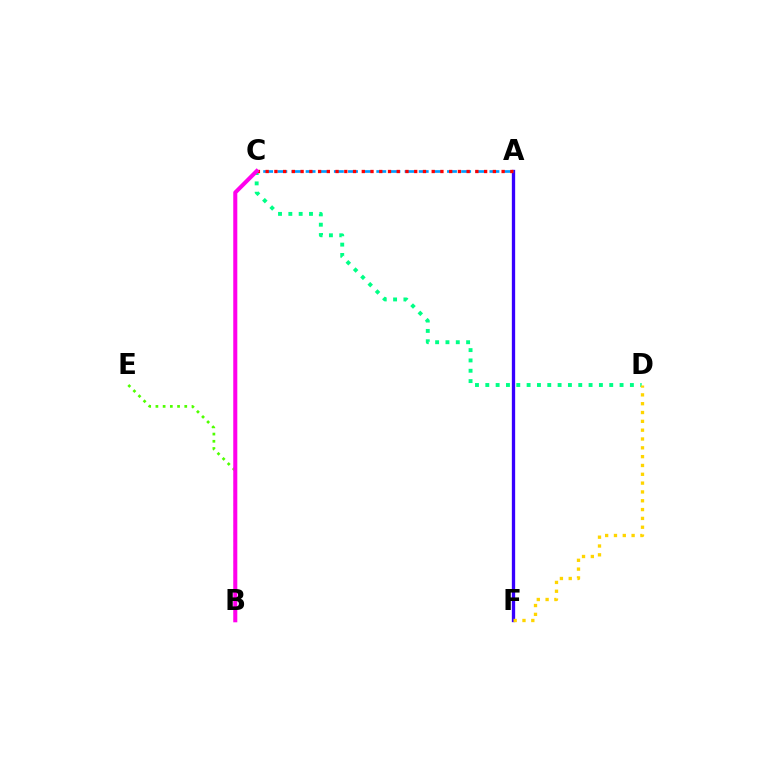{('B', 'E'): [{'color': '#4fff00', 'line_style': 'dotted', 'thickness': 1.96}], ('A', 'F'): [{'color': '#3700ff', 'line_style': 'solid', 'thickness': 2.38}], ('A', 'C'): [{'color': '#009eff', 'line_style': 'dashed', 'thickness': 1.92}, {'color': '#ff0000', 'line_style': 'dotted', 'thickness': 2.37}], ('C', 'D'): [{'color': '#00ff86', 'line_style': 'dotted', 'thickness': 2.81}], ('D', 'F'): [{'color': '#ffd500', 'line_style': 'dotted', 'thickness': 2.4}], ('B', 'C'): [{'color': '#ff00ed', 'line_style': 'solid', 'thickness': 2.92}]}